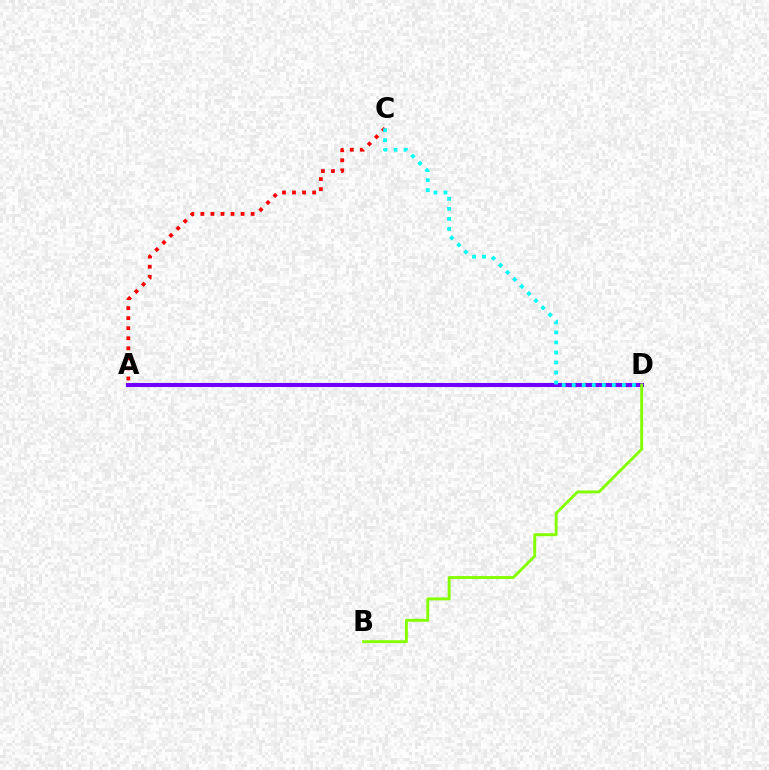{('A', 'C'): [{'color': '#ff0000', 'line_style': 'dotted', 'thickness': 2.73}], ('A', 'D'): [{'color': '#7200ff', 'line_style': 'solid', 'thickness': 2.95}], ('B', 'D'): [{'color': '#84ff00', 'line_style': 'solid', 'thickness': 2.09}], ('C', 'D'): [{'color': '#00fff6', 'line_style': 'dotted', 'thickness': 2.72}]}